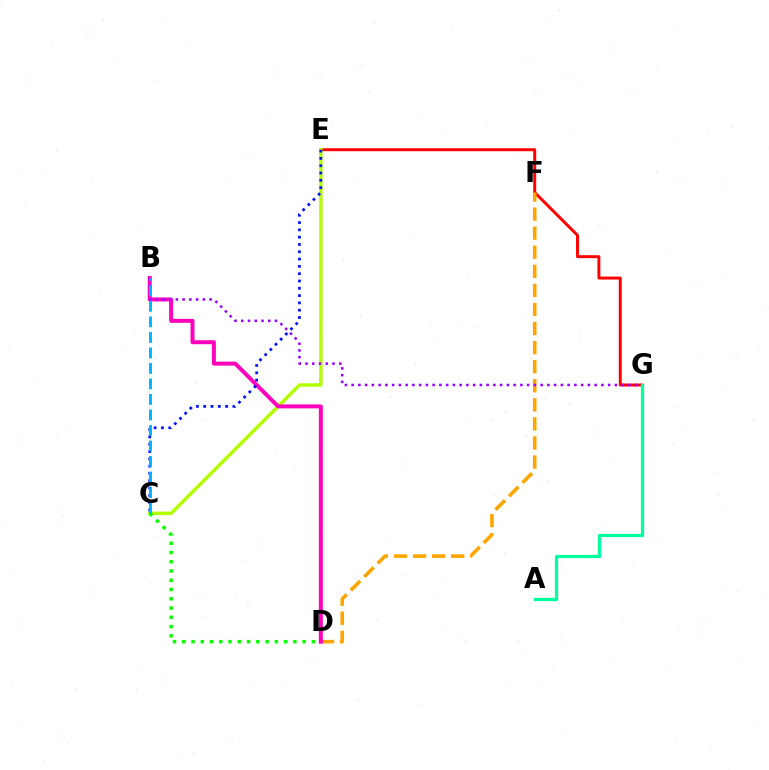{('E', 'G'): [{'color': '#ff0000', 'line_style': 'solid', 'thickness': 2.13}], ('C', 'E'): [{'color': '#b3ff00', 'line_style': 'solid', 'thickness': 2.51}, {'color': '#0010ff', 'line_style': 'dotted', 'thickness': 1.98}], ('D', 'F'): [{'color': '#ffa500', 'line_style': 'dashed', 'thickness': 2.59}], ('B', 'D'): [{'color': '#ff00bd', 'line_style': 'solid', 'thickness': 2.86}], ('A', 'G'): [{'color': '#00ff9d', 'line_style': 'solid', 'thickness': 2.34}], ('C', 'D'): [{'color': '#08ff00', 'line_style': 'dotted', 'thickness': 2.52}], ('B', 'G'): [{'color': '#9b00ff', 'line_style': 'dotted', 'thickness': 1.83}], ('B', 'C'): [{'color': '#00b5ff', 'line_style': 'dashed', 'thickness': 2.11}]}